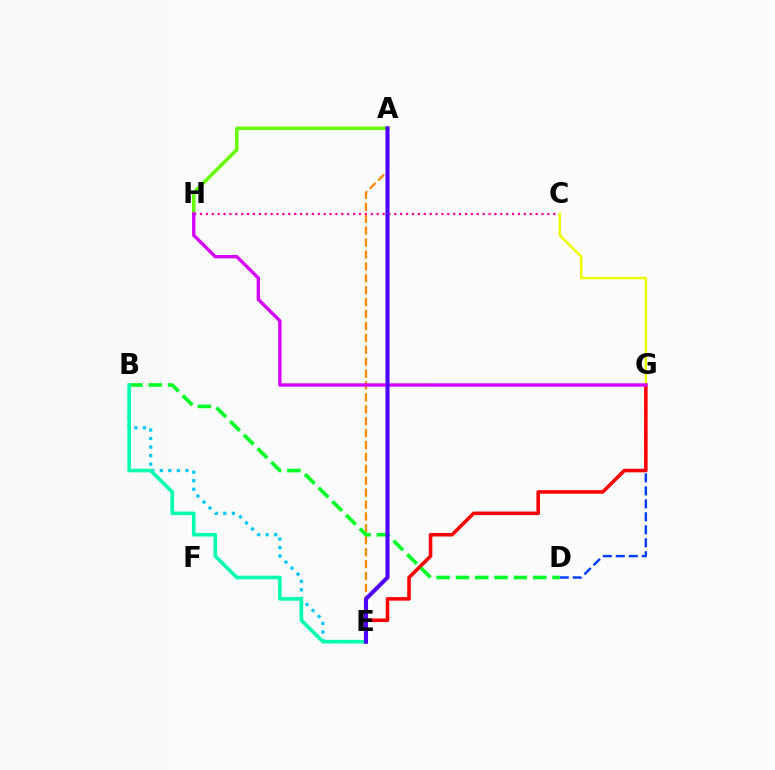{('A', 'E'): [{'color': '#ff8800', 'line_style': 'dashed', 'thickness': 1.62}, {'color': '#4f00ff', 'line_style': 'solid', 'thickness': 2.94}], ('D', 'G'): [{'color': '#003fff', 'line_style': 'dashed', 'thickness': 1.76}], ('B', 'E'): [{'color': '#00c7ff', 'line_style': 'dotted', 'thickness': 2.32}, {'color': '#00ffaf', 'line_style': 'solid', 'thickness': 2.59}], ('A', 'H'): [{'color': '#66ff00', 'line_style': 'solid', 'thickness': 2.52}], ('C', 'H'): [{'color': '#ff00a0', 'line_style': 'dotted', 'thickness': 1.6}], ('E', 'G'): [{'color': '#ff0000', 'line_style': 'solid', 'thickness': 2.55}], ('C', 'G'): [{'color': '#eeff00', 'line_style': 'solid', 'thickness': 1.79}], ('B', 'D'): [{'color': '#00ff27', 'line_style': 'dashed', 'thickness': 2.63}], ('G', 'H'): [{'color': '#d600ff', 'line_style': 'solid', 'thickness': 2.41}]}